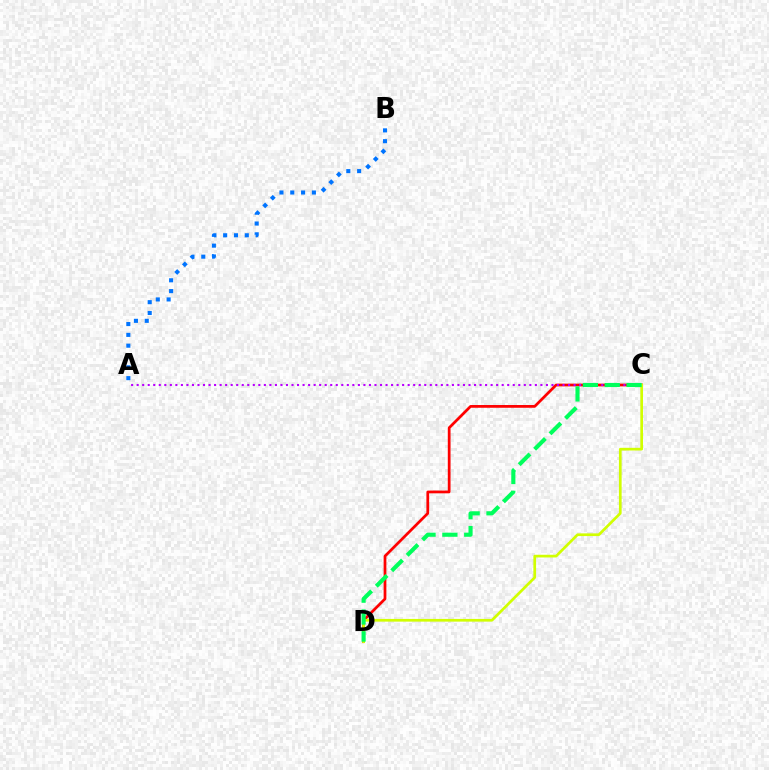{('C', 'D'): [{'color': '#ff0000', 'line_style': 'solid', 'thickness': 1.98}, {'color': '#d1ff00', 'line_style': 'solid', 'thickness': 1.95}, {'color': '#00ff5c', 'line_style': 'dashed', 'thickness': 2.97}], ('A', 'C'): [{'color': '#b900ff', 'line_style': 'dotted', 'thickness': 1.5}], ('A', 'B'): [{'color': '#0074ff', 'line_style': 'dotted', 'thickness': 2.94}]}